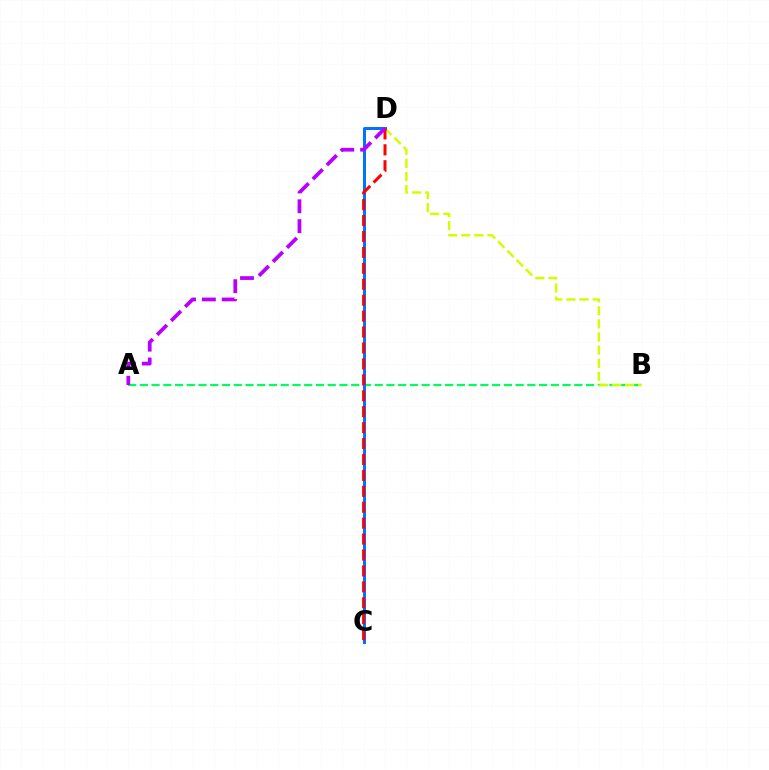{('A', 'B'): [{'color': '#00ff5c', 'line_style': 'dashed', 'thickness': 1.6}], ('B', 'D'): [{'color': '#d1ff00', 'line_style': 'dashed', 'thickness': 1.78}], ('C', 'D'): [{'color': '#0074ff', 'line_style': 'solid', 'thickness': 2.16}, {'color': '#ff0000', 'line_style': 'dashed', 'thickness': 2.16}], ('A', 'D'): [{'color': '#b900ff', 'line_style': 'dashed', 'thickness': 2.69}]}